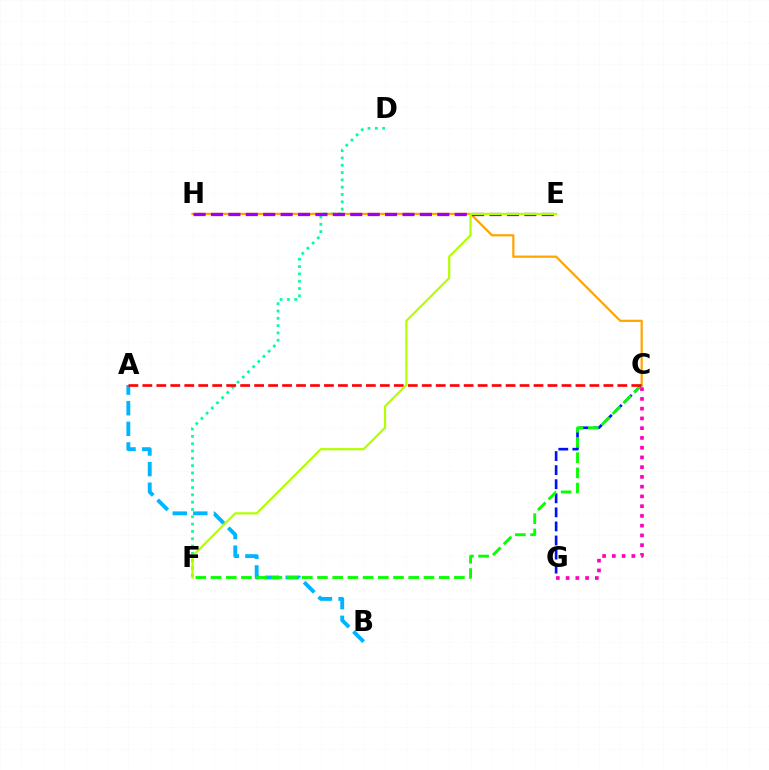{('A', 'B'): [{'color': '#00b5ff', 'line_style': 'dashed', 'thickness': 2.79}], ('D', 'F'): [{'color': '#00ff9d', 'line_style': 'dotted', 'thickness': 1.99}], ('C', 'H'): [{'color': '#ffa500', 'line_style': 'solid', 'thickness': 1.61}], ('C', 'G'): [{'color': '#0010ff', 'line_style': 'dashed', 'thickness': 1.91}, {'color': '#ff00bd', 'line_style': 'dotted', 'thickness': 2.65}], ('C', 'F'): [{'color': '#08ff00', 'line_style': 'dashed', 'thickness': 2.07}], ('E', 'H'): [{'color': '#9b00ff', 'line_style': 'dashed', 'thickness': 2.37}], ('A', 'C'): [{'color': '#ff0000', 'line_style': 'dashed', 'thickness': 1.9}], ('E', 'F'): [{'color': '#b3ff00', 'line_style': 'solid', 'thickness': 1.59}]}